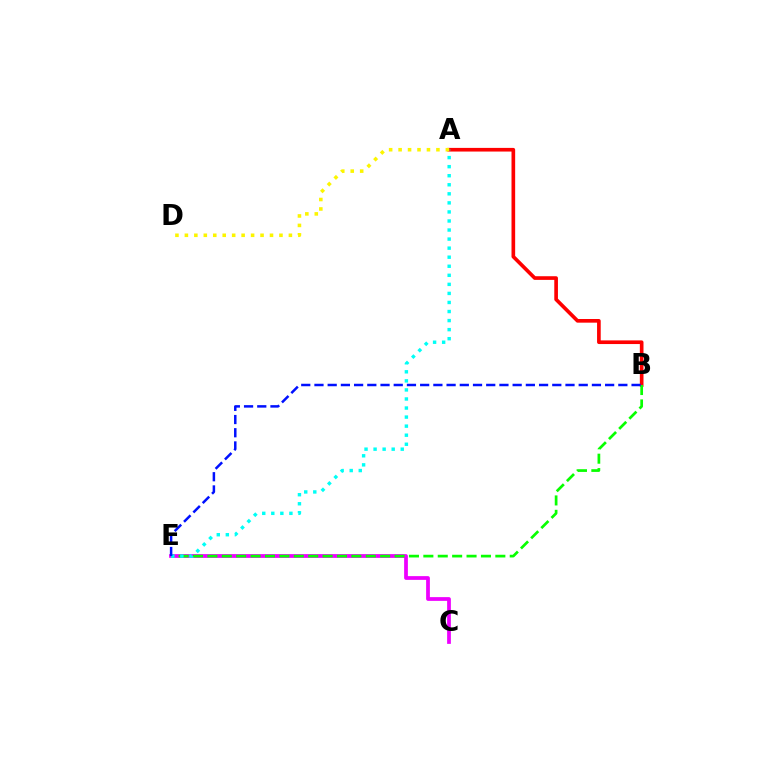{('C', 'E'): [{'color': '#ee00ff', 'line_style': 'solid', 'thickness': 2.7}], ('A', 'B'): [{'color': '#ff0000', 'line_style': 'solid', 'thickness': 2.63}], ('B', 'E'): [{'color': '#08ff00', 'line_style': 'dashed', 'thickness': 1.96}, {'color': '#0010ff', 'line_style': 'dashed', 'thickness': 1.79}], ('A', 'E'): [{'color': '#00fff6', 'line_style': 'dotted', 'thickness': 2.46}], ('A', 'D'): [{'color': '#fcf500', 'line_style': 'dotted', 'thickness': 2.57}]}